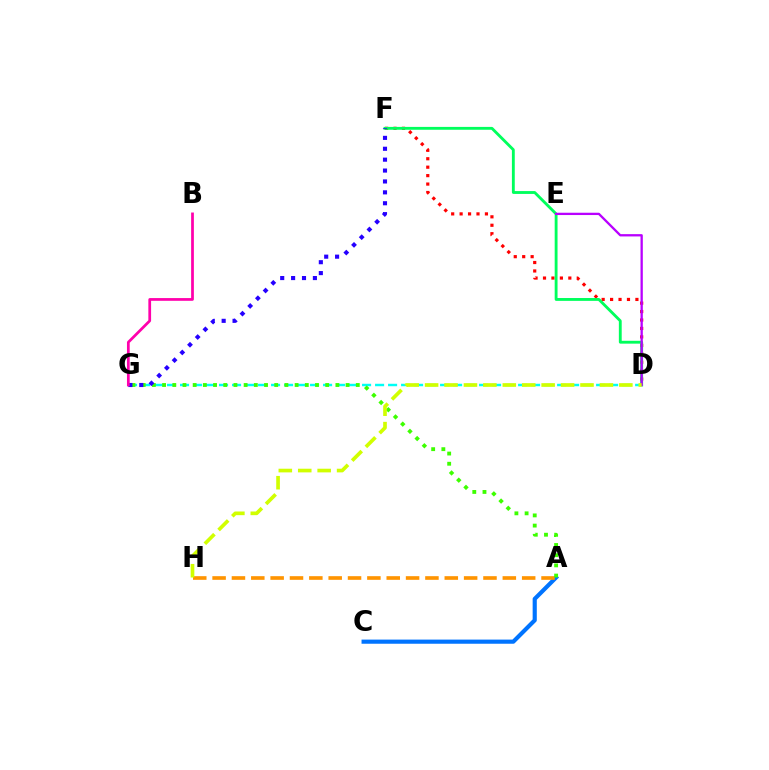{('D', 'F'): [{'color': '#ff0000', 'line_style': 'dotted', 'thickness': 2.29}, {'color': '#00ff5c', 'line_style': 'solid', 'thickness': 2.05}], ('D', 'G'): [{'color': '#00fff6', 'line_style': 'dashed', 'thickness': 1.77}], ('A', 'C'): [{'color': '#0074ff', 'line_style': 'solid', 'thickness': 2.99}], ('A', 'H'): [{'color': '#ff9400', 'line_style': 'dashed', 'thickness': 2.63}], ('D', 'E'): [{'color': '#b900ff', 'line_style': 'solid', 'thickness': 1.66}], ('A', 'G'): [{'color': '#3dff00', 'line_style': 'dotted', 'thickness': 2.77}], ('F', 'G'): [{'color': '#2500ff', 'line_style': 'dotted', 'thickness': 2.96}], ('D', 'H'): [{'color': '#d1ff00', 'line_style': 'dashed', 'thickness': 2.64}], ('B', 'G'): [{'color': '#ff00ac', 'line_style': 'solid', 'thickness': 1.97}]}